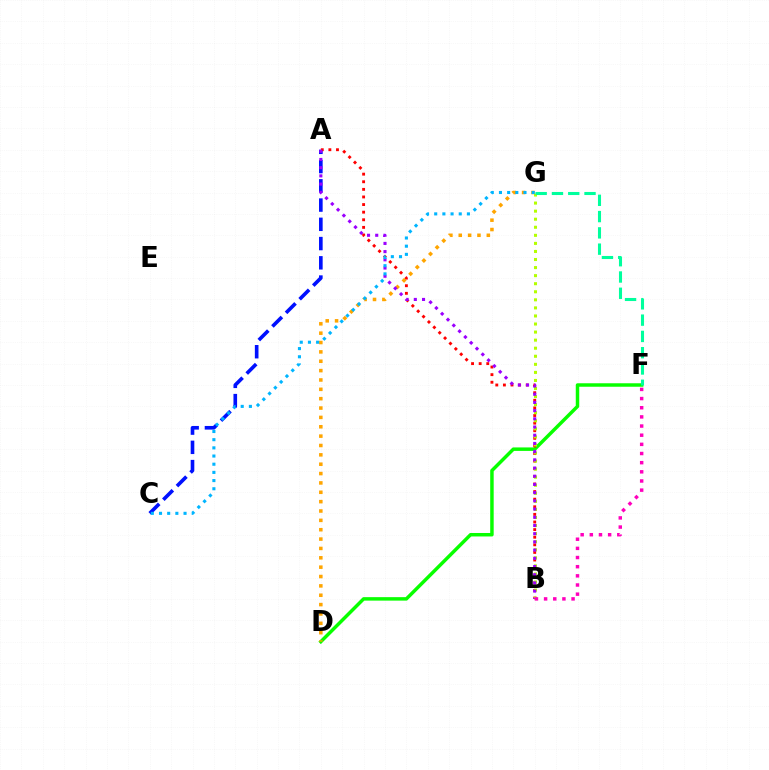{('D', 'F'): [{'color': '#08ff00', 'line_style': 'solid', 'thickness': 2.5}], ('A', 'C'): [{'color': '#0010ff', 'line_style': 'dashed', 'thickness': 2.61}], ('A', 'B'): [{'color': '#ff0000', 'line_style': 'dotted', 'thickness': 2.07}, {'color': '#9b00ff', 'line_style': 'dotted', 'thickness': 2.23}], ('B', 'G'): [{'color': '#b3ff00', 'line_style': 'dotted', 'thickness': 2.19}], ('D', 'G'): [{'color': '#ffa500', 'line_style': 'dotted', 'thickness': 2.54}], ('B', 'F'): [{'color': '#ff00bd', 'line_style': 'dotted', 'thickness': 2.49}], ('C', 'G'): [{'color': '#00b5ff', 'line_style': 'dotted', 'thickness': 2.22}], ('F', 'G'): [{'color': '#00ff9d', 'line_style': 'dashed', 'thickness': 2.21}]}